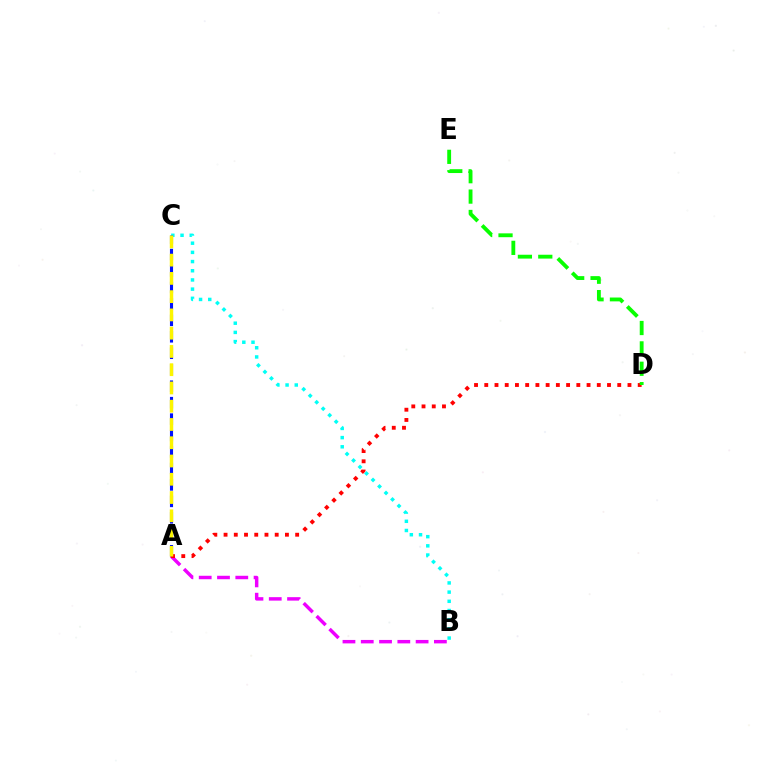{('B', 'C'): [{'color': '#00fff6', 'line_style': 'dotted', 'thickness': 2.5}], ('A', 'B'): [{'color': '#ee00ff', 'line_style': 'dashed', 'thickness': 2.48}], ('A', 'C'): [{'color': '#0010ff', 'line_style': 'dashed', 'thickness': 2.24}, {'color': '#fcf500', 'line_style': 'dashed', 'thickness': 2.48}], ('A', 'D'): [{'color': '#ff0000', 'line_style': 'dotted', 'thickness': 2.78}], ('D', 'E'): [{'color': '#08ff00', 'line_style': 'dashed', 'thickness': 2.77}]}